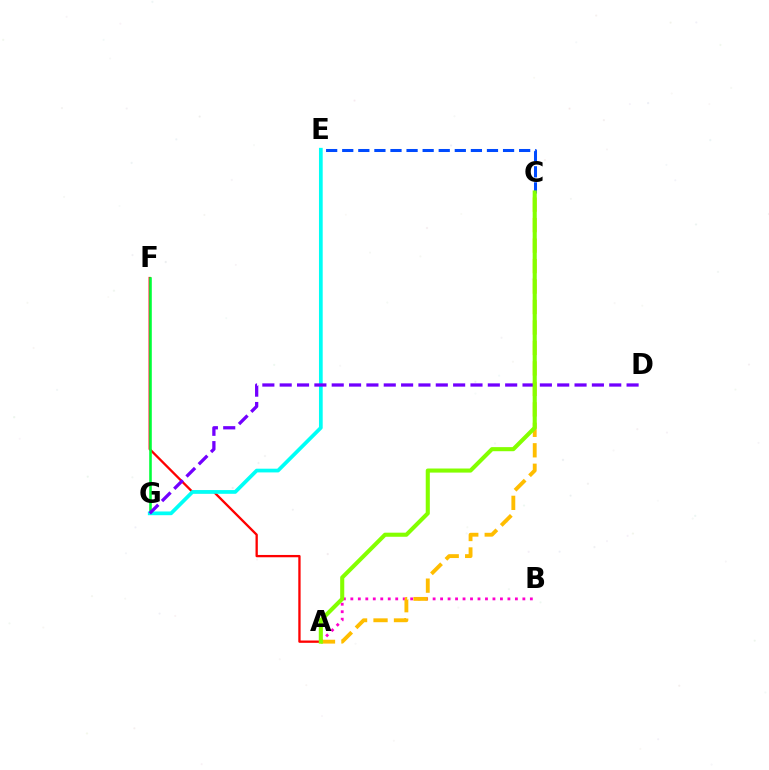{('A', 'F'): [{'color': '#ff0000', 'line_style': 'solid', 'thickness': 1.66}], ('A', 'B'): [{'color': '#ff00cf', 'line_style': 'dotted', 'thickness': 2.03}], ('F', 'G'): [{'color': '#00ff39', 'line_style': 'solid', 'thickness': 1.86}], ('C', 'E'): [{'color': '#004bff', 'line_style': 'dashed', 'thickness': 2.18}], ('E', 'G'): [{'color': '#00fff6', 'line_style': 'solid', 'thickness': 2.68}], ('A', 'C'): [{'color': '#ffbd00', 'line_style': 'dashed', 'thickness': 2.78}, {'color': '#84ff00', 'line_style': 'solid', 'thickness': 2.94}], ('D', 'G'): [{'color': '#7200ff', 'line_style': 'dashed', 'thickness': 2.36}]}